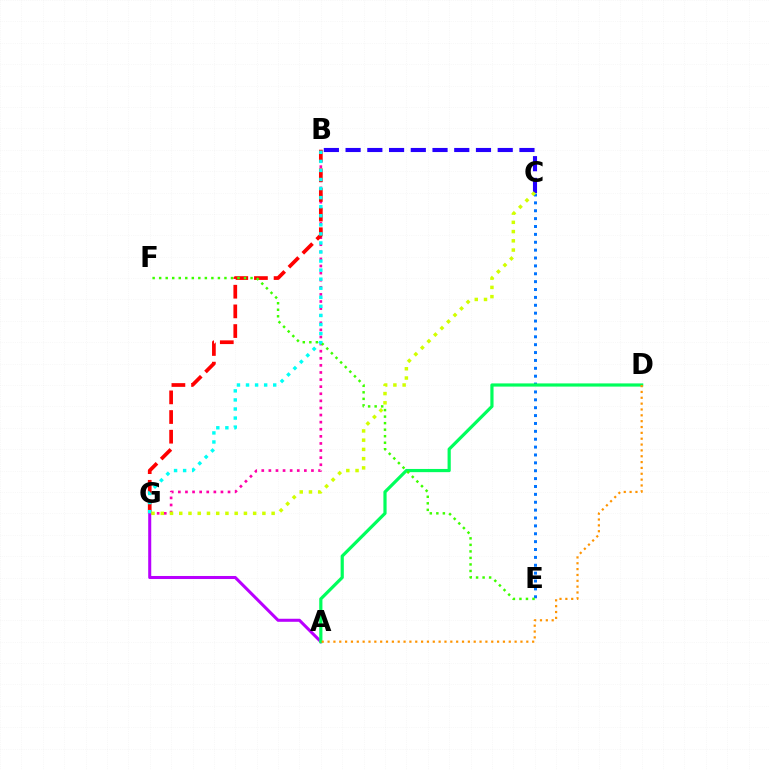{('C', 'E'): [{'color': '#0074ff', 'line_style': 'dotted', 'thickness': 2.14}], ('B', 'G'): [{'color': '#ff00ac', 'line_style': 'dotted', 'thickness': 1.93}, {'color': '#ff0000', 'line_style': 'dashed', 'thickness': 2.67}, {'color': '#00fff6', 'line_style': 'dotted', 'thickness': 2.46}], ('B', 'C'): [{'color': '#2500ff', 'line_style': 'dashed', 'thickness': 2.95}], ('A', 'G'): [{'color': '#b900ff', 'line_style': 'solid', 'thickness': 2.19}], ('A', 'D'): [{'color': '#00ff5c', 'line_style': 'solid', 'thickness': 2.3}, {'color': '#ff9400', 'line_style': 'dotted', 'thickness': 1.59}], ('E', 'F'): [{'color': '#3dff00', 'line_style': 'dotted', 'thickness': 1.77}], ('C', 'G'): [{'color': '#d1ff00', 'line_style': 'dotted', 'thickness': 2.51}]}